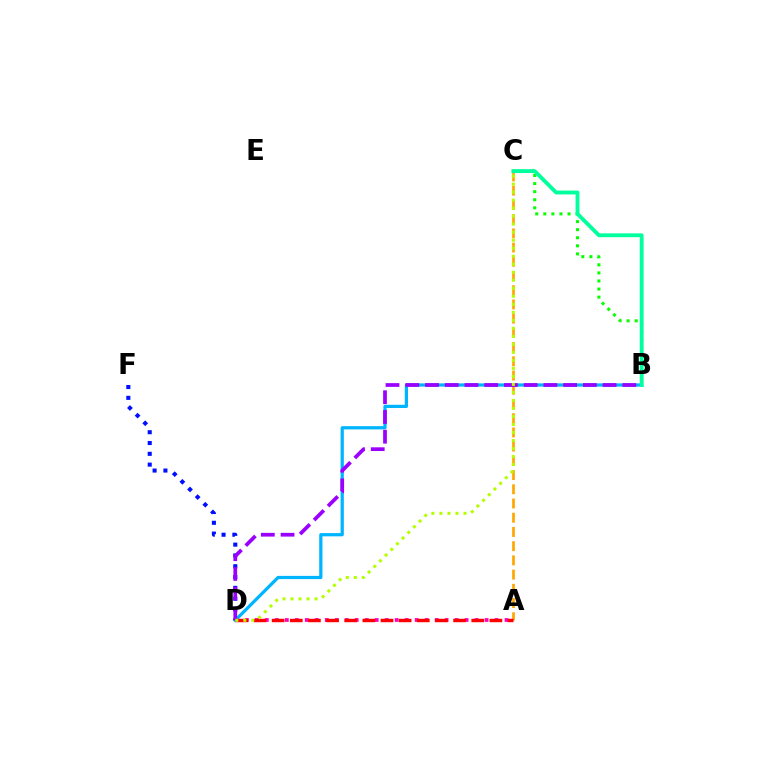{('B', 'C'): [{'color': '#08ff00', 'line_style': 'dotted', 'thickness': 2.2}, {'color': '#00ff9d', 'line_style': 'solid', 'thickness': 2.77}], ('A', 'D'): [{'color': '#ff00bd', 'line_style': 'dotted', 'thickness': 2.71}, {'color': '#ff0000', 'line_style': 'dashed', 'thickness': 2.47}], ('B', 'D'): [{'color': '#00b5ff', 'line_style': 'solid', 'thickness': 2.33}, {'color': '#9b00ff', 'line_style': 'dashed', 'thickness': 2.68}], ('A', 'C'): [{'color': '#ffa500', 'line_style': 'dashed', 'thickness': 1.93}], ('D', 'F'): [{'color': '#0010ff', 'line_style': 'dotted', 'thickness': 2.94}], ('C', 'D'): [{'color': '#b3ff00', 'line_style': 'dotted', 'thickness': 2.18}]}